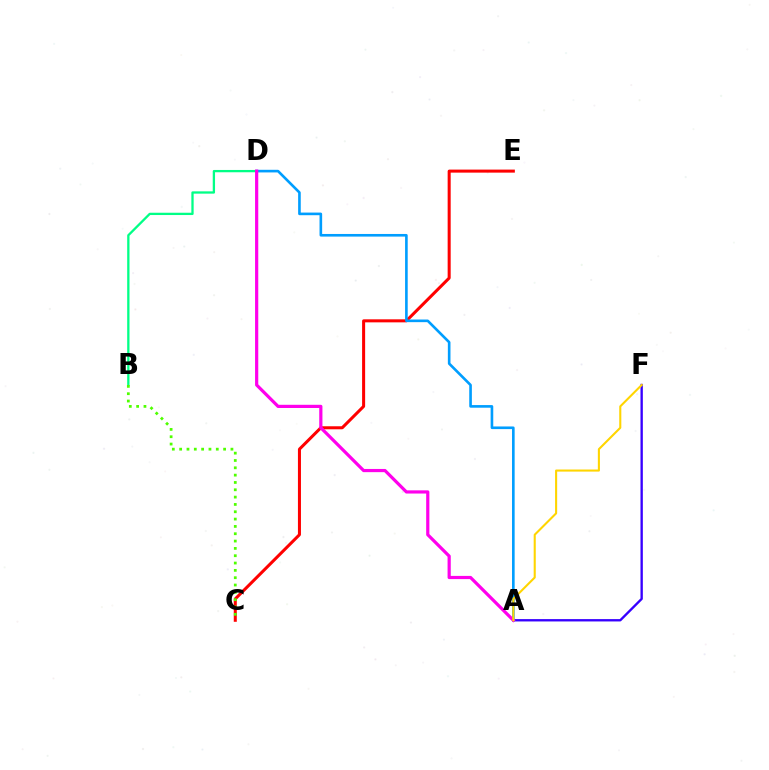{('B', 'D'): [{'color': '#00ff86', 'line_style': 'solid', 'thickness': 1.66}], ('C', 'E'): [{'color': '#ff0000', 'line_style': 'solid', 'thickness': 2.18}], ('A', 'D'): [{'color': '#009eff', 'line_style': 'solid', 'thickness': 1.89}, {'color': '#ff00ed', 'line_style': 'solid', 'thickness': 2.3}], ('A', 'F'): [{'color': '#3700ff', 'line_style': 'solid', 'thickness': 1.69}, {'color': '#ffd500', 'line_style': 'solid', 'thickness': 1.5}], ('B', 'C'): [{'color': '#4fff00', 'line_style': 'dotted', 'thickness': 1.99}]}